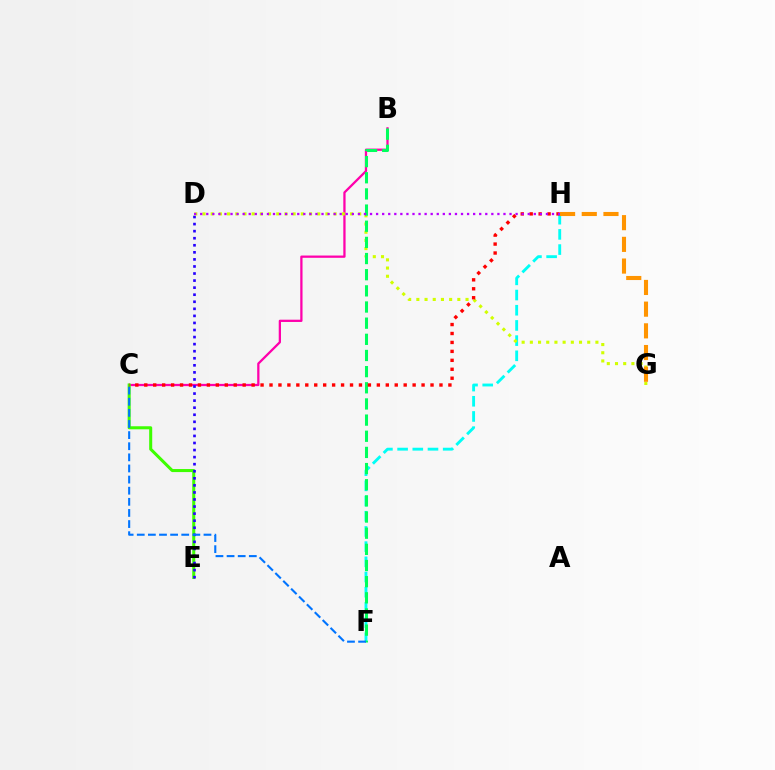{('B', 'C'): [{'color': '#ff00ac', 'line_style': 'solid', 'thickness': 1.64}], ('C', 'E'): [{'color': '#3dff00', 'line_style': 'solid', 'thickness': 2.19}], ('F', 'H'): [{'color': '#00fff6', 'line_style': 'dashed', 'thickness': 2.06}], ('D', 'E'): [{'color': '#2500ff', 'line_style': 'dotted', 'thickness': 1.92}], ('D', 'G'): [{'color': '#d1ff00', 'line_style': 'dotted', 'thickness': 2.23}], ('B', 'F'): [{'color': '#00ff5c', 'line_style': 'dashed', 'thickness': 2.19}], ('G', 'H'): [{'color': '#ff9400', 'line_style': 'dashed', 'thickness': 2.95}], ('C', 'F'): [{'color': '#0074ff', 'line_style': 'dashed', 'thickness': 1.51}], ('C', 'H'): [{'color': '#ff0000', 'line_style': 'dotted', 'thickness': 2.43}], ('D', 'H'): [{'color': '#b900ff', 'line_style': 'dotted', 'thickness': 1.65}]}